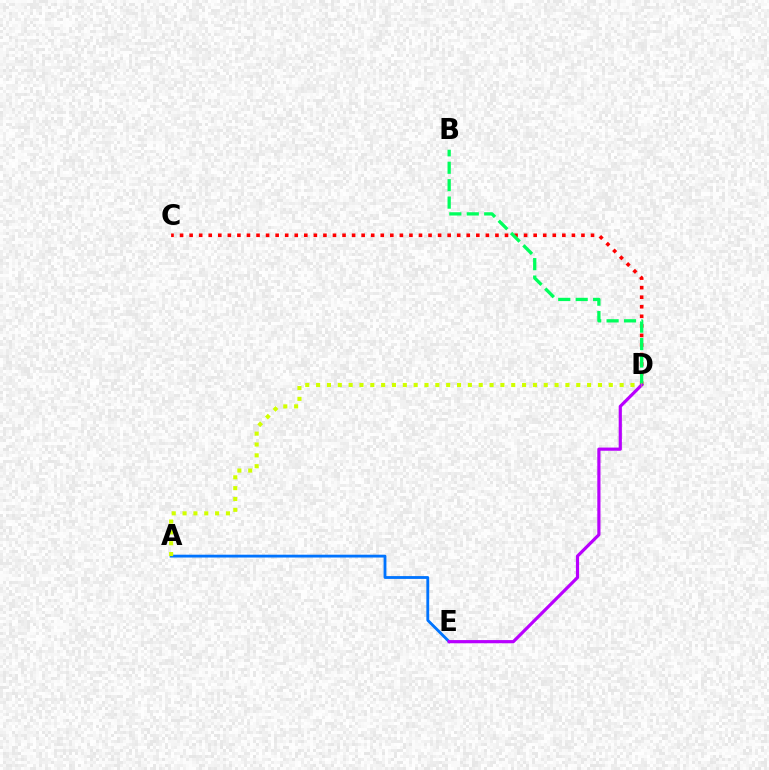{('C', 'D'): [{'color': '#ff0000', 'line_style': 'dotted', 'thickness': 2.6}], ('B', 'D'): [{'color': '#00ff5c', 'line_style': 'dashed', 'thickness': 2.37}], ('A', 'E'): [{'color': '#0074ff', 'line_style': 'solid', 'thickness': 2.03}], ('D', 'E'): [{'color': '#b900ff', 'line_style': 'solid', 'thickness': 2.29}], ('A', 'D'): [{'color': '#d1ff00', 'line_style': 'dotted', 'thickness': 2.95}]}